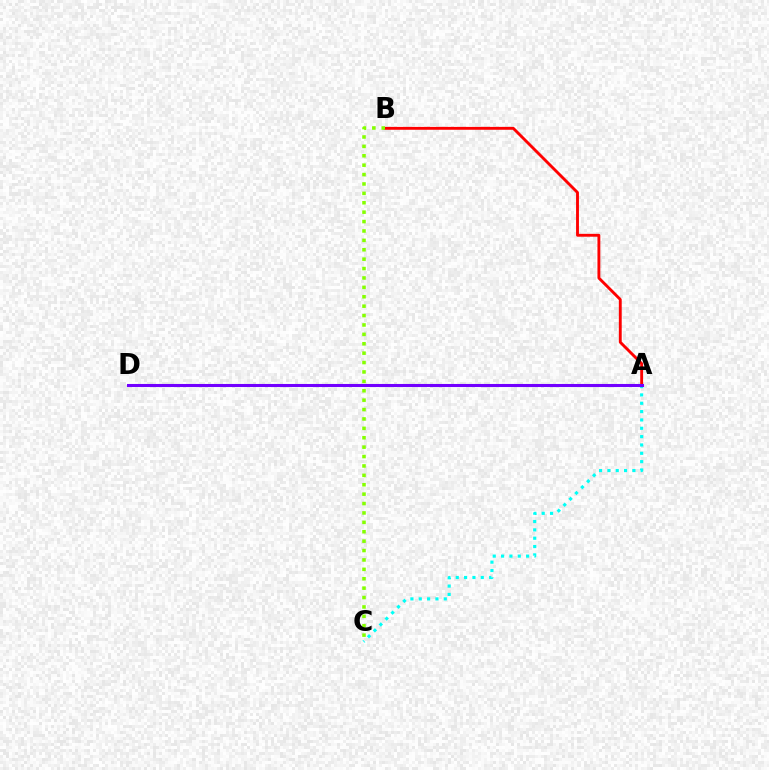{('A', 'B'): [{'color': '#ff0000', 'line_style': 'solid', 'thickness': 2.07}], ('B', 'C'): [{'color': '#84ff00', 'line_style': 'dotted', 'thickness': 2.55}], ('A', 'C'): [{'color': '#00fff6', 'line_style': 'dotted', 'thickness': 2.27}], ('A', 'D'): [{'color': '#7200ff', 'line_style': 'solid', 'thickness': 2.21}]}